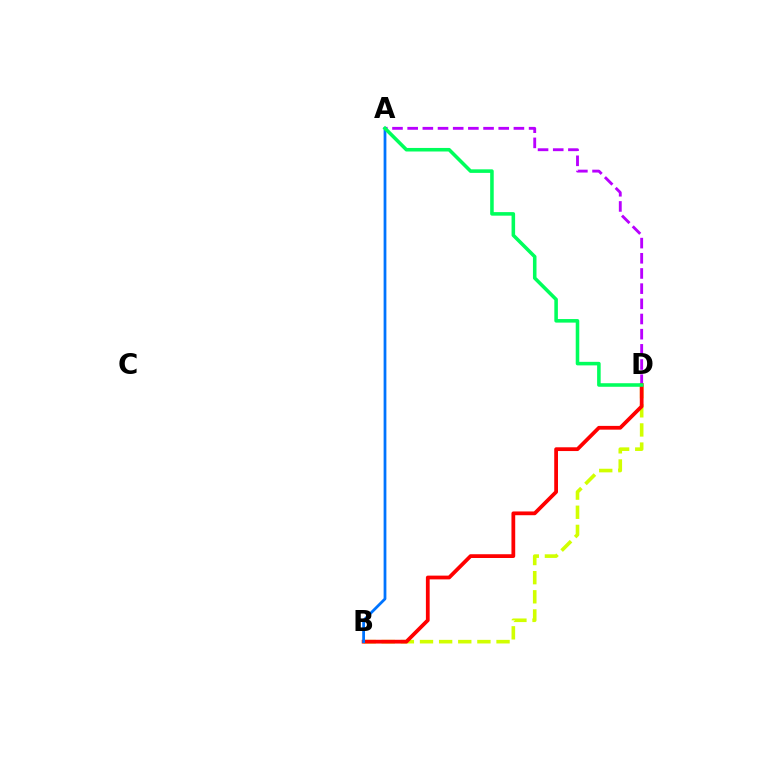{('A', 'D'): [{'color': '#b900ff', 'line_style': 'dashed', 'thickness': 2.06}, {'color': '#00ff5c', 'line_style': 'solid', 'thickness': 2.56}], ('B', 'D'): [{'color': '#d1ff00', 'line_style': 'dashed', 'thickness': 2.6}, {'color': '#ff0000', 'line_style': 'solid', 'thickness': 2.71}], ('A', 'B'): [{'color': '#0074ff', 'line_style': 'solid', 'thickness': 1.99}]}